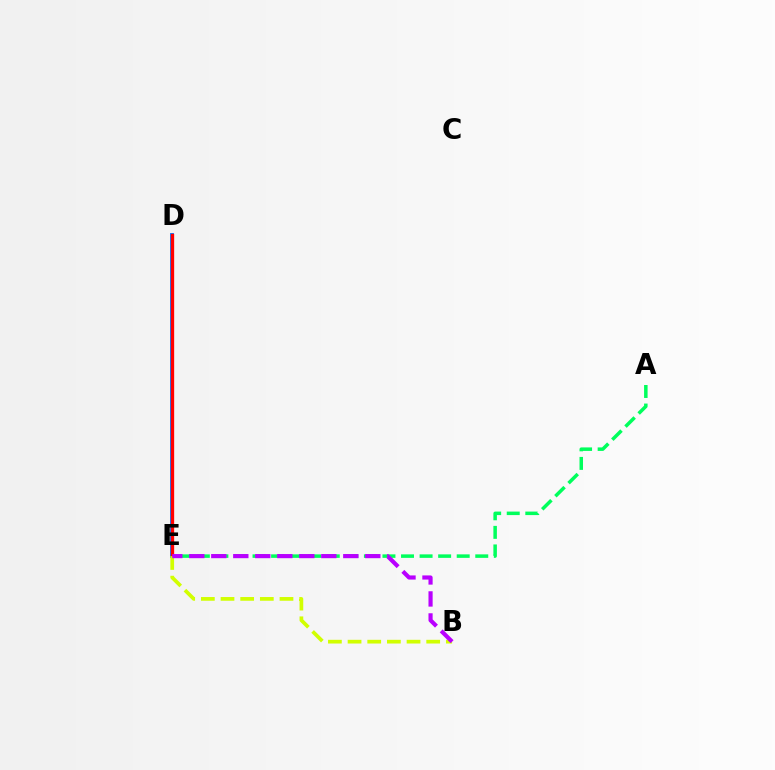{('A', 'E'): [{'color': '#00ff5c', 'line_style': 'dashed', 'thickness': 2.52}], ('D', 'E'): [{'color': '#0074ff', 'line_style': 'solid', 'thickness': 2.76}, {'color': '#ff0000', 'line_style': 'solid', 'thickness': 2.38}], ('B', 'E'): [{'color': '#d1ff00', 'line_style': 'dashed', 'thickness': 2.67}, {'color': '#b900ff', 'line_style': 'dashed', 'thickness': 2.99}]}